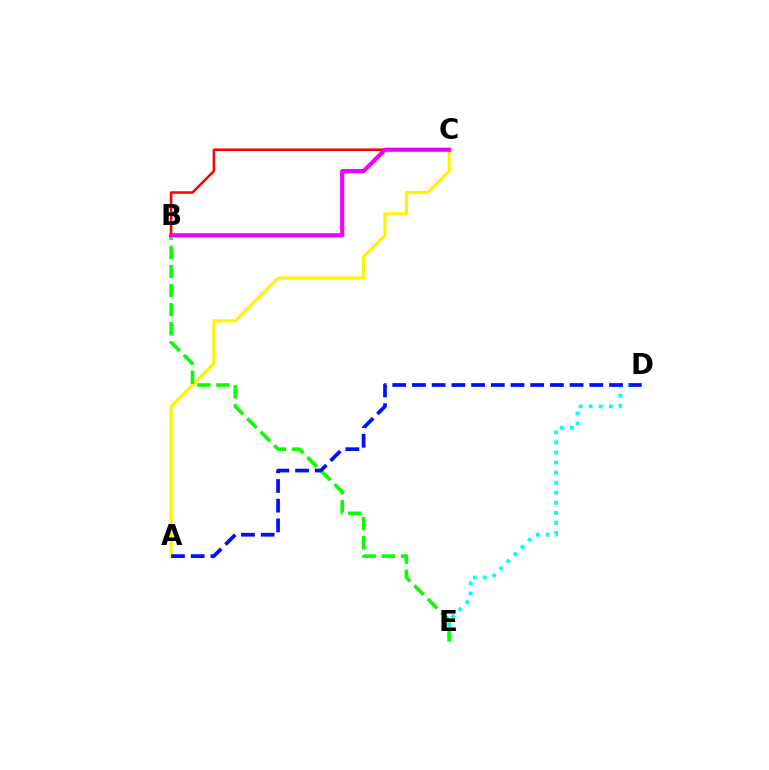{('D', 'E'): [{'color': '#00fff6', 'line_style': 'dotted', 'thickness': 2.74}], ('B', 'C'): [{'color': '#ff0000', 'line_style': 'solid', 'thickness': 1.83}, {'color': '#ee00ff', 'line_style': 'solid', 'thickness': 2.99}], ('A', 'C'): [{'color': '#fcf500', 'line_style': 'solid', 'thickness': 2.32}], ('B', 'E'): [{'color': '#08ff00', 'line_style': 'dashed', 'thickness': 2.59}], ('A', 'D'): [{'color': '#0010ff', 'line_style': 'dashed', 'thickness': 2.68}]}